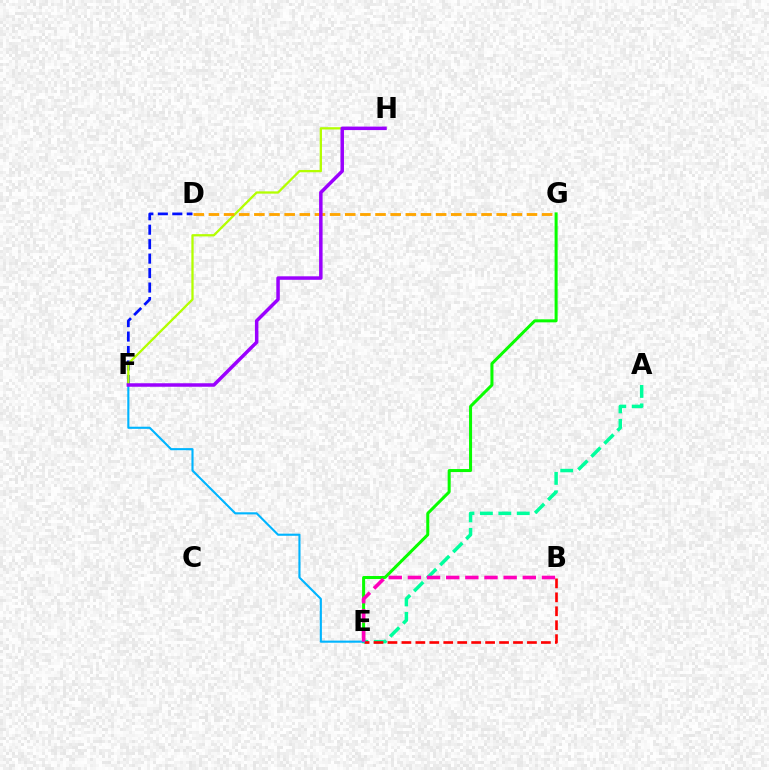{('E', 'G'): [{'color': '#08ff00', 'line_style': 'solid', 'thickness': 2.18}], ('D', 'F'): [{'color': '#0010ff', 'line_style': 'dashed', 'thickness': 1.96}], ('F', 'H'): [{'color': '#b3ff00', 'line_style': 'solid', 'thickness': 1.64}, {'color': '#9b00ff', 'line_style': 'solid', 'thickness': 2.51}], ('A', 'E'): [{'color': '#00ff9d', 'line_style': 'dashed', 'thickness': 2.5}], ('B', 'E'): [{'color': '#ff0000', 'line_style': 'dashed', 'thickness': 1.89}, {'color': '#ff00bd', 'line_style': 'dashed', 'thickness': 2.6}], ('D', 'G'): [{'color': '#ffa500', 'line_style': 'dashed', 'thickness': 2.06}], ('E', 'F'): [{'color': '#00b5ff', 'line_style': 'solid', 'thickness': 1.53}]}